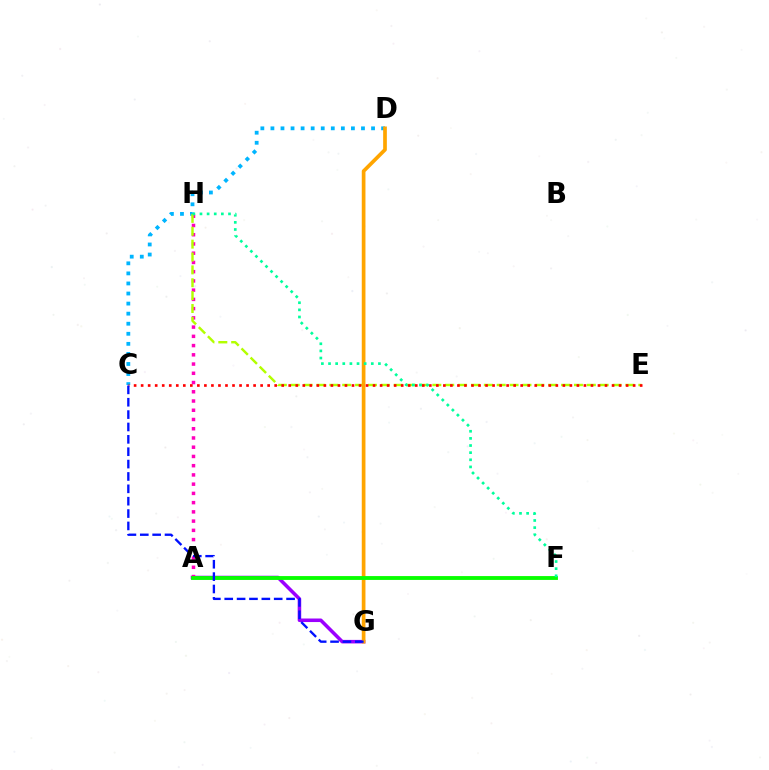{('A', 'G'): [{'color': '#9b00ff', 'line_style': 'solid', 'thickness': 2.55}], ('C', 'D'): [{'color': '#00b5ff', 'line_style': 'dotted', 'thickness': 2.73}], ('A', 'H'): [{'color': '#ff00bd', 'line_style': 'dotted', 'thickness': 2.51}], ('E', 'H'): [{'color': '#b3ff00', 'line_style': 'dashed', 'thickness': 1.75}], ('D', 'G'): [{'color': '#ffa500', 'line_style': 'solid', 'thickness': 2.66}], ('A', 'F'): [{'color': '#08ff00', 'line_style': 'solid', 'thickness': 2.77}], ('C', 'E'): [{'color': '#ff0000', 'line_style': 'dotted', 'thickness': 1.91}], ('C', 'G'): [{'color': '#0010ff', 'line_style': 'dashed', 'thickness': 1.68}], ('F', 'H'): [{'color': '#00ff9d', 'line_style': 'dotted', 'thickness': 1.94}]}